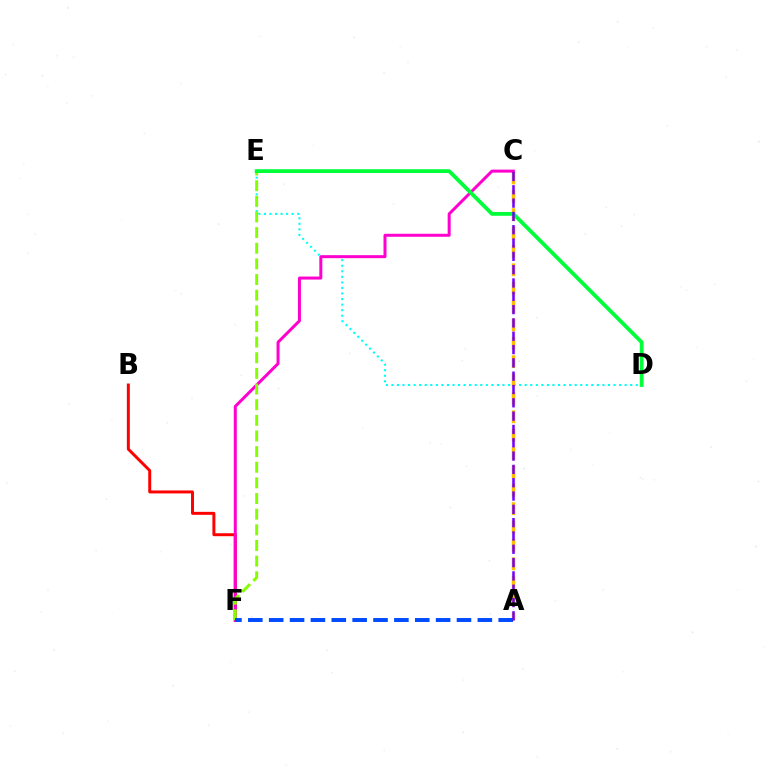{('D', 'E'): [{'color': '#00fff6', 'line_style': 'dotted', 'thickness': 1.51}, {'color': '#00ff39', 'line_style': 'solid', 'thickness': 2.74}], ('A', 'C'): [{'color': '#ffbd00', 'line_style': 'dashed', 'thickness': 2.5}, {'color': '#7200ff', 'line_style': 'dashed', 'thickness': 1.81}], ('B', 'F'): [{'color': '#ff0000', 'line_style': 'solid', 'thickness': 2.13}], ('C', 'F'): [{'color': '#ff00cf', 'line_style': 'solid', 'thickness': 2.16}], ('E', 'F'): [{'color': '#84ff00', 'line_style': 'dashed', 'thickness': 2.13}], ('A', 'F'): [{'color': '#004bff', 'line_style': 'dashed', 'thickness': 2.83}]}